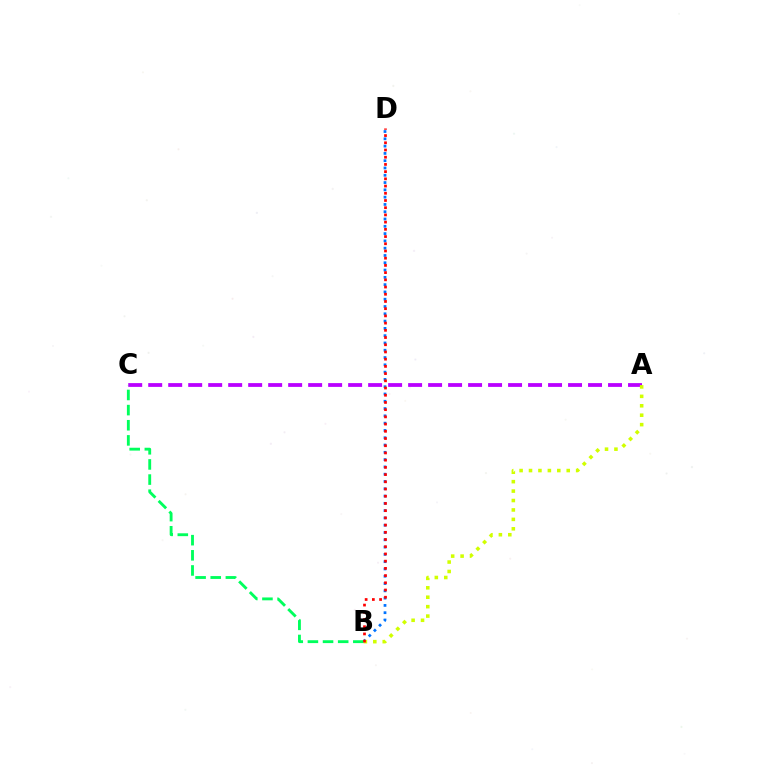{('B', 'D'): [{'color': '#0074ff', 'line_style': 'dotted', 'thickness': 1.98}, {'color': '#ff0000', 'line_style': 'dotted', 'thickness': 1.96}], ('A', 'C'): [{'color': '#b900ff', 'line_style': 'dashed', 'thickness': 2.72}], ('A', 'B'): [{'color': '#d1ff00', 'line_style': 'dotted', 'thickness': 2.56}], ('B', 'C'): [{'color': '#00ff5c', 'line_style': 'dashed', 'thickness': 2.06}]}